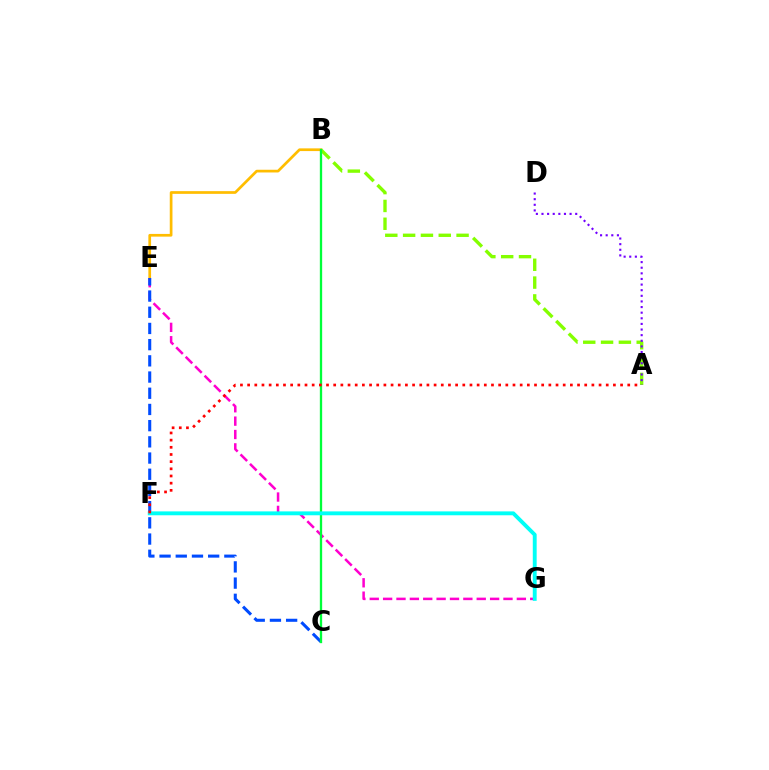{('A', 'B'): [{'color': '#84ff00', 'line_style': 'dashed', 'thickness': 2.42}], ('A', 'D'): [{'color': '#7200ff', 'line_style': 'dotted', 'thickness': 1.53}], ('B', 'E'): [{'color': '#ffbd00', 'line_style': 'solid', 'thickness': 1.95}], ('E', 'G'): [{'color': '#ff00cf', 'line_style': 'dashed', 'thickness': 1.82}], ('C', 'E'): [{'color': '#004bff', 'line_style': 'dashed', 'thickness': 2.2}], ('B', 'C'): [{'color': '#00ff39', 'line_style': 'solid', 'thickness': 1.67}], ('F', 'G'): [{'color': '#00fff6', 'line_style': 'solid', 'thickness': 2.79}], ('A', 'F'): [{'color': '#ff0000', 'line_style': 'dotted', 'thickness': 1.95}]}